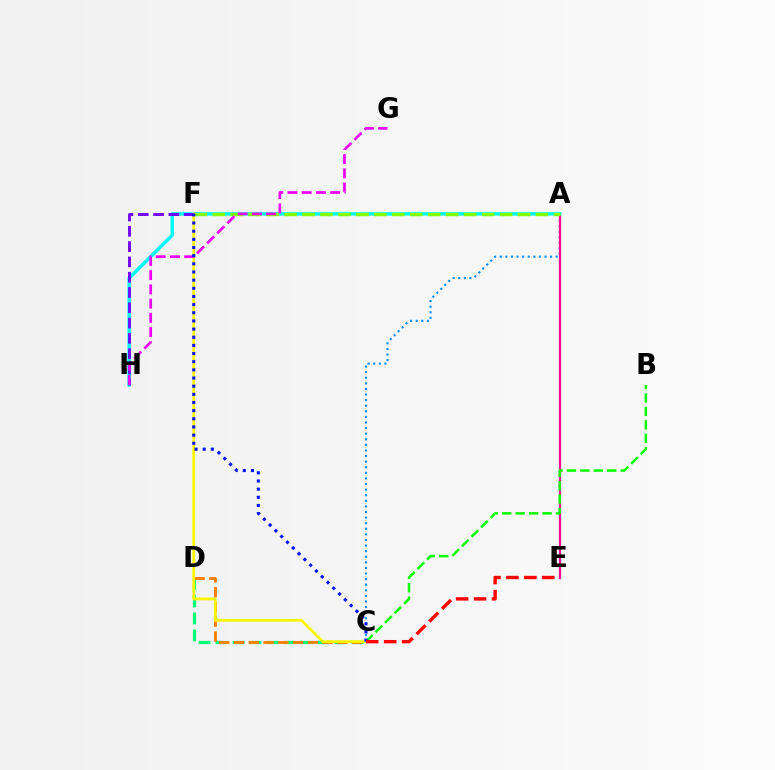{('C', 'D'): [{'color': '#00ff74', 'line_style': 'dashed', 'thickness': 2.31}, {'color': '#ff7c00', 'line_style': 'dashed', 'thickness': 2.01}], ('A', 'C'): [{'color': '#008cff', 'line_style': 'dotted', 'thickness': 1.52}], ('A', 'E'): [{'color': '#ff0094', 'line_style': 'solid', 'thickness': 1.6}], ('A', 'H'): [{'color': '#00fff6', 'line_style': 'solid', 'thickness': 2.53}], ('A', 'F'): [{'color': '#84ff00', 'line_style': 'dashed', 'thickness': 2.44}], ('C', 'F'): [{'color': '#fcf500', 'line_style': 'solid', 'thickness': 2.02}, {'color': '#0010ff', 'line_style': 'dotted', 'thickness': 2.22}], ('F', 'H'): [{'color': '#7200ff', 'line_style': 'dashed', 'thickness': 2.08}], ('G', 'H'): [{'color': '#ee00ff', 'line_style': 'dashed', 'thickness': 1.93}], ('B', 'C'): [{'color': '#08ff00', 'line_style': 'dashed', 'thickness': 1.83}], ('C', 'E'): [{'color': '#ff0000', 'line_style': 'dashed', 'thickness': 2.43}]}